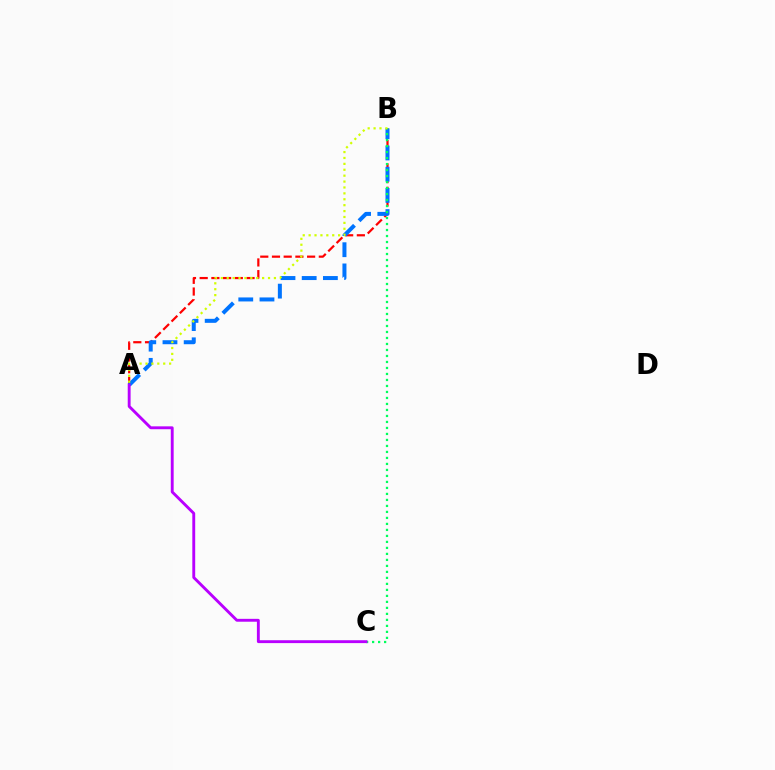{('A', 'B'): [{'color': '#ff0000', 'line_style': 'dashed', 'thickness': 1.59}, {'color': '#0074ff', 'line_style': 'dashed', 'thickness': 2.88}, {'color': '#d1ff00', 'line_style': 'dotted', 'thickness': 1.6}], ('B', 'C'): [{'color': '#00ff5c', 'line_style': 'dotted', 'thickness': 1.63}], ('A', 'C'): [{'color': '#b900ff', 'line_style': 'solid', 'thickness': 2.07}]}